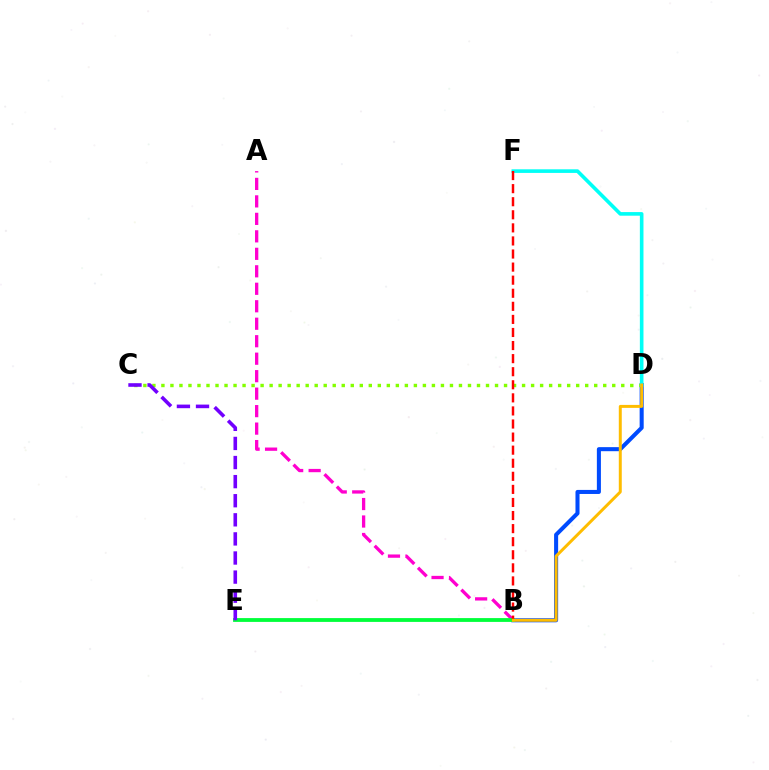{('B', 'D'): [{'color': '#004bff', 'line_style': 'solid', 'thickness': 2.92}, {'color': '#ffbd00', 'line_style': 'solid', 'thickness': 2.14}], ('C', 'D'): [{'color': '#84ff00', 'line_style': 'dotted', 'thickness': 2.45}], ('D', 'F'): [{'color': '#00fff6', 'line_style': 'solid', 'thickness': 2.6}], ('A', 'B'): [{'color': '#ff00cf', 'line_style': 'dashed', 'thickness': 2.37}], ('B', 'E'): [{'color': '#00ff39', 'line_style': 'solid', 'thickness': 2.75}], ('C', 'E'): [{'color': '#7200ff', 'line_style': 'dashed', 'thickness': 2.59}], ('B', 'F'): [{'color': '#ff0000', 'line_style': 'dashed', 'thickness': 1.78}]}